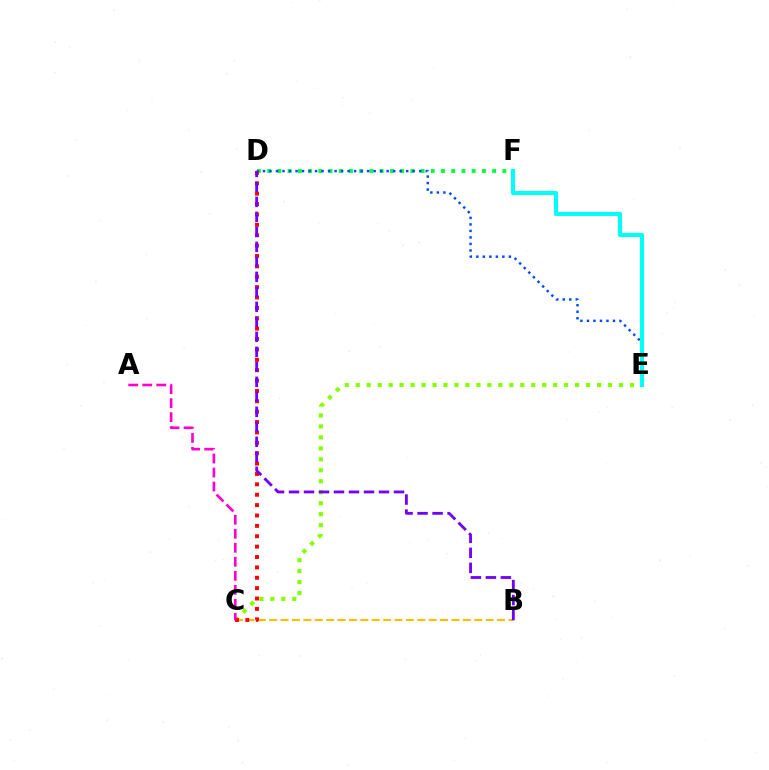{('D', 'F'): [{'color': '#00ff39', 'line_style': 'dotted', 'thickness': 2.78}], ('C', 'E'): [{'color': '#84ff00', 'line_style': 'dotted', 'thickness': 2.98}], ('B', 'C'): [{'color': '#ffbd00', 'line_style': 'dashed', 'thickness': 1.55}], ('D', 'E'): [{'color': '#004bff', 'line_style': 'dotted', 'thickness': 1.77}], ('C', 'D'): [{'color': '#ff0000', 'line_style': 'dotted', 'thickness': 2.82}], ('E', 'F'): [{'color': '#00fff6', 'line_style': 'solid', 'thickness': 2.94}], ('A', 'C'): [{'color': '#ff00cf', 'line_style': 'dashed', 'thickness': 1.9}], ('B', 'D'): [{'color': '#7200ff', 'line_style': 'dashed', 'thickness': 2.04}]}